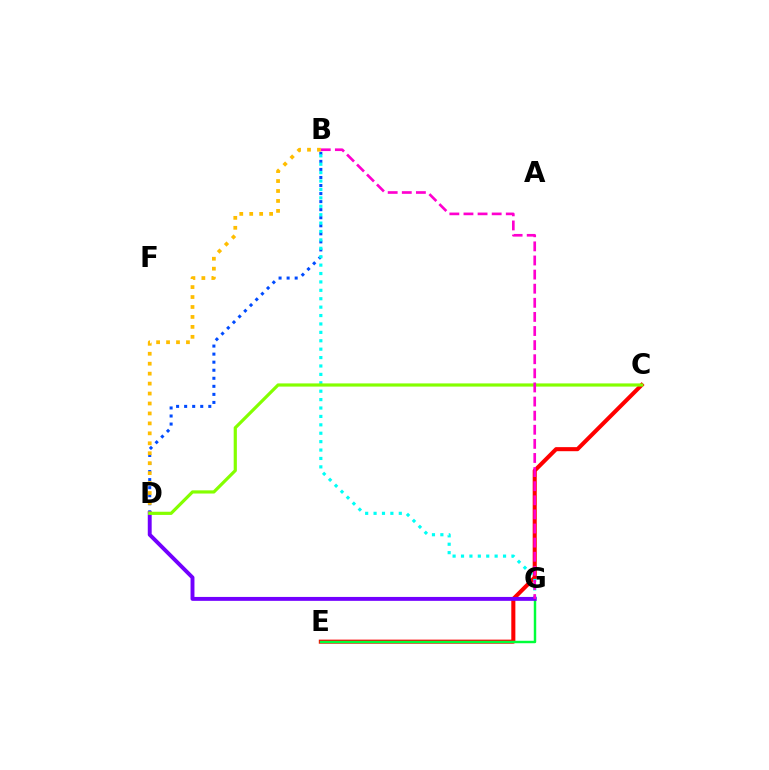{('B', 'D'): [{'color': '#004bff', 'line_style': 'dotted', 'thickness': 2.19}, {'color': '#ffbd00', 'line_style': 'dotted', 'thickness': 2.7}], ('C', 'E'): [{'color': '#ff0000', 'line_style': 'solid', 'thickness': 2.92}], ('B', 'G'): [{'color': '#00fff6', 'line_style': 'dotted', 'thickness': 2.28}, {'color': '#ff00cf', 'line_style': 'dashed', 'thickness': 1.92}], ('E', 'G'): [{'color': '#00ff39', 'line_style': 'solid', 'thickness': 1.77}], ('D', 'G'): [{'color': '#7200ff', 'line_style': 'solid', 'thickness': 2.81}], ('C', 'D'): [{'color': '#84ff00', 'line_style': 'solid', 'thickness': 2.3}]}